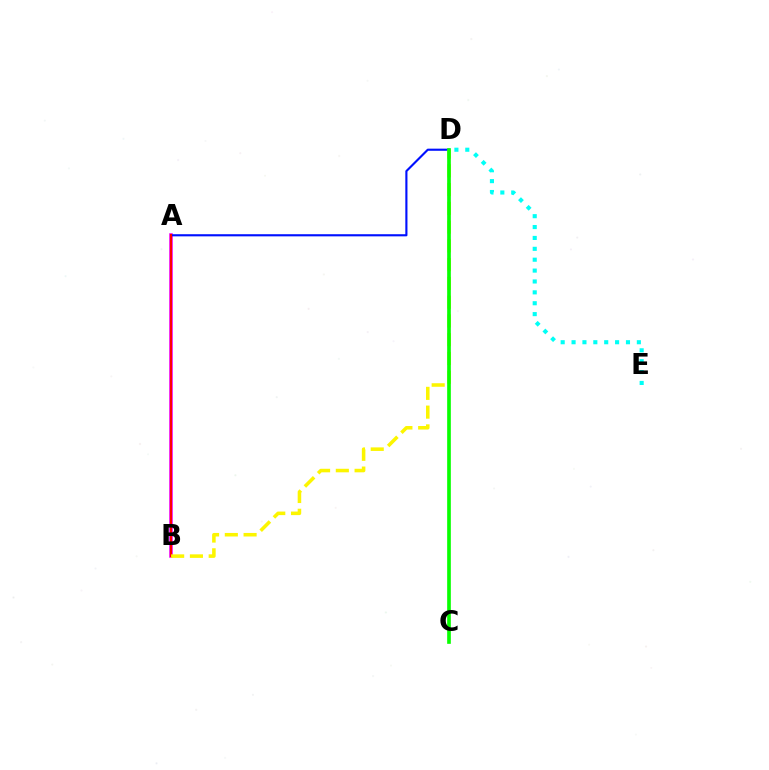{('A', 'B'): [{'color': '#ee00ff', 'line_style': 'solid', 'thickness': 2.55}, {'color': '#ff0000', 'line_style': 'solid', 'thickness': 1.52}], ('A', 'D'): [{'color': '#0010ff', 'line_style': 'solid', 'thickness': 1.54}], ('D', 'E'): [{'color': '#00fff6', 'line_style': 'dotted', 'thickness': 2.96}], ('B', 'D'): [{'color': '#fcf500', 'line_style': 'dashed', 'thickness': 2.55}], ('C', 'D'): [{'color': '#08ff00', 'line_style': 'solid', 'thickness': 2.64}]}